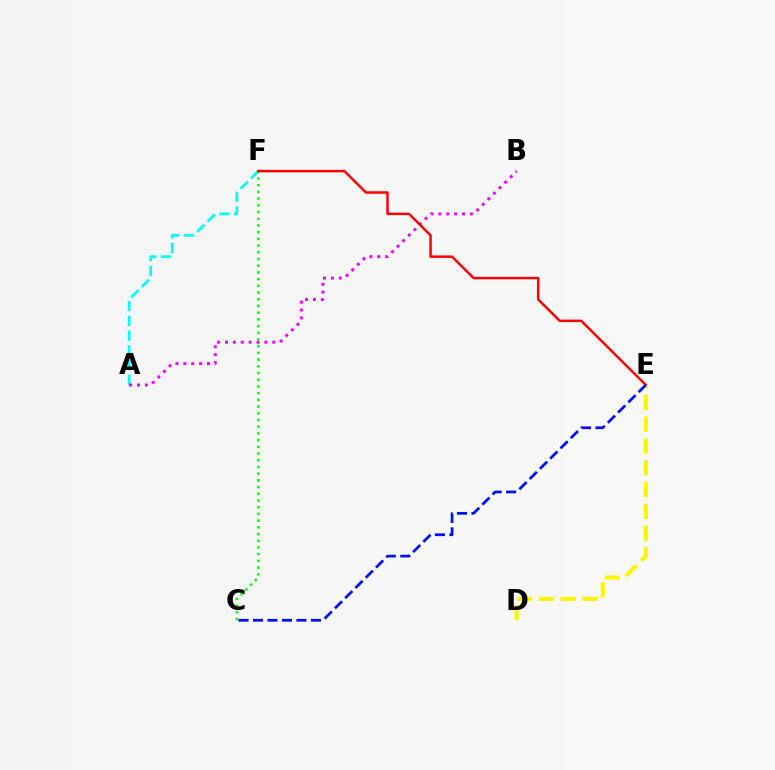{('A', 'F'): [{'color': '#00fff6', 'line_style': 'dashed', 'thickness': 2.0}], ('A', 'B'): [{'color': '#ee00ff', 'line_style': 'dotted', 'thickness': 2.14}], ('C', 'F'): [{'color': '#08ff00', 'line_style': 'dotted', 'thickness': 1.82}], ('E', 'F'): [{'color': '#ff0000', 'line_style': 'solid', 'thickness': 1.78}], ('D', 'E'): [{'color': '#fcf500', 'line_style': 'dashed', 'thickness': 2.96}], ('C', 'E'): [{'color': '#0010ff', 'line_style': 'dashed', 'thickness': 1.97}]}